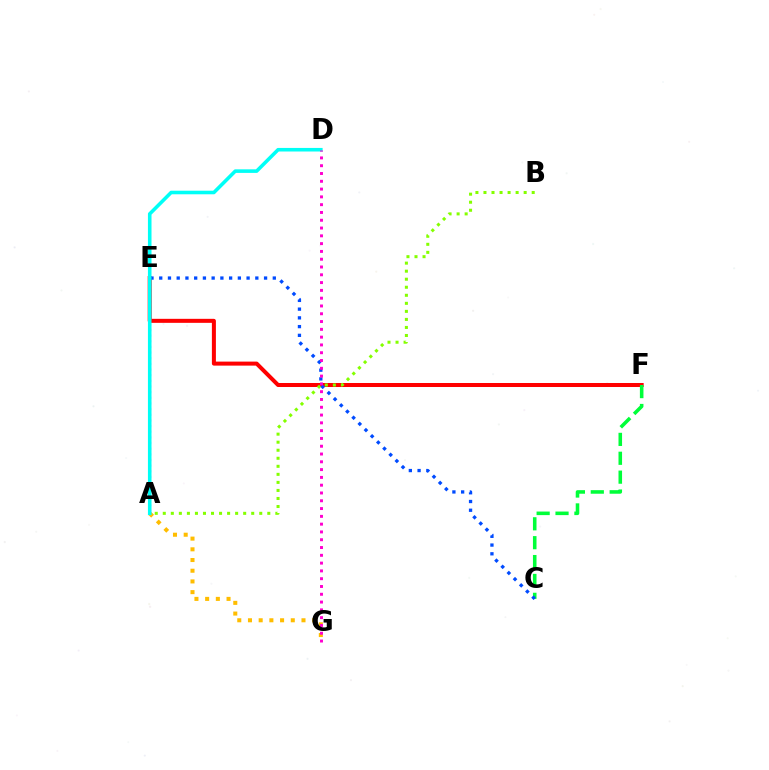{('E', 'F'): [{'color': '#ff0000', 'line_style': 'solid', 'thickness': 2.89}], ('A', 'B'): [{'color': '#84ff00', 'line_style': 'dotted', 'thickness': 2.18}], ('C', 'F'): [{'color': '#00ff39', 'line_style': 'dashed', 'thickness': 2.57}], ('A', 'E'): [{'color': '#7200ff', 'line_style': 'dotted', 'thickness': 1.54}], ('C', 'E'): [{'color': '#004bff', 'line_style': 'dotted', 'thickness': 2.37}], ('A', 'G'): [{'color': '#ffbd00', 'line_style': 'dotted', 'thickness': 2.91}], ('A', 'D'): [{'color': '#00fff6', 'line_style': 'solid', 'thickness': 2.57}], ('D', 'G'): [{'color': '#ff00cf', 'line_style': 'dotted', 'thickness': 2.12}]}